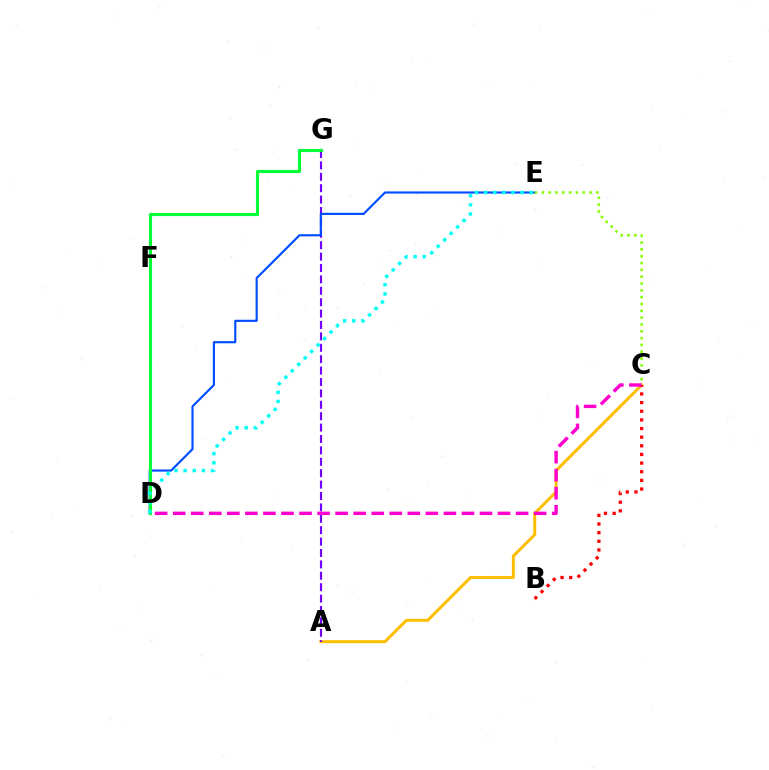{('A', 'C'): [{'color': '#ffbd00', 'line_style': 'solid', 'thickness': 2.15}], ('A', 'G'): [{'color': '#7200ff', 'line_style': 'dashed', 'thickness': 1.55}], ('D', 'E'): [{'color': '#004bff', 'line_style': 'solid', 'thickness': 1.55}, {'color': '#00fff6', 'line_style': 'dotted', 'thickness': 2.48}], ('C', 'E'): [{'color': '#84ff00', 'line_style': 'dotted', 'thickness': 1.85}], ('B', 'C'): [{'color': '#ff0000', 'line_style': 'dotted', 'thickness': 2.35}], ('D', 'G'): [{'color': '#00ff39', 'line_style': 'solid', 'thickness': 2.25}], ('C', 'D'): [{'color': '#ff00cf', 'line_style': 'dashed', 'thickness': 2.45}]}